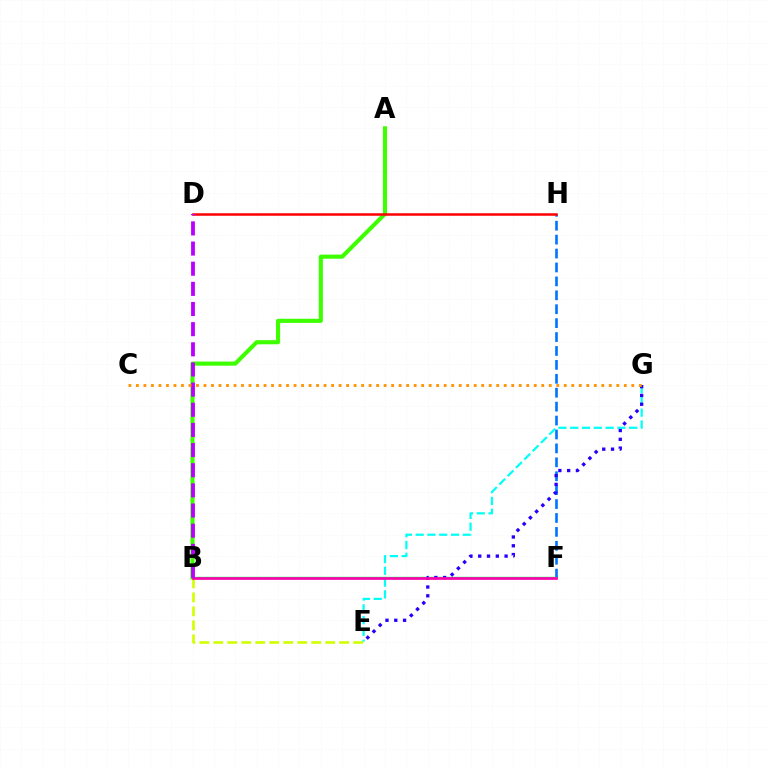{('F', 'H'): [{'color': '#0074ff', 'line_style': 'dashed', 'thickness': 1.89}], ('B', 'E'): [{'color': '#d1ff00', 'line_style': 'dashed', 'thickness': 1.9}], ('B', 'F'): [{'color': '#00ff5c', 'line_style': 'solid', 'thickness': 1.72}, {'color': '#ff00ac', 'line_style': 'solid', 'thickness': 1.94}], ('E', 'G'): [{'color': '#00fff6', 'line_style': 'dashed', 'thickness': 1.6}, {'color': '#2500ff', 'line_style': 'dotted', 'thickness': 2.39}], ('A', 'B'): [{'color': '#3dff00', 'line_style': 'solid', 'thickness': 2.97}], ('D', 'H'): [{'color': '#ff0000', 'line_style': 'solid', 'thickness': 1.82}], ('B', 'D'): [{'color': '#b900ff', 'line_style': 'dashed', 'thickness': 2.74}], ('C', 'G'): [{'color': '#ff9400', 'line_style': 'dotted', 'thickness': 2.04}]}